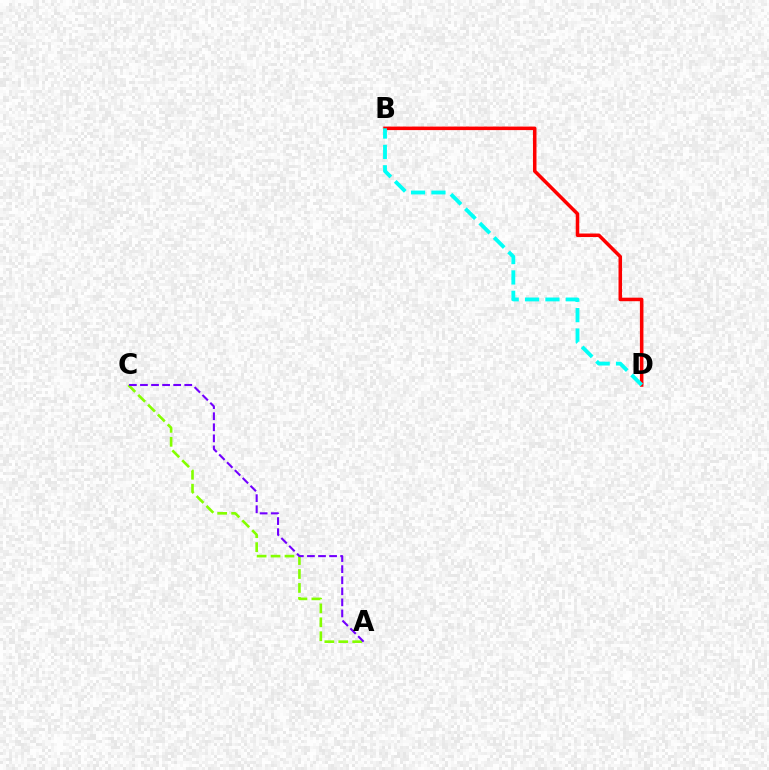{('A', 'C'): [{'color': '#84ff00', 'line_style': 'dashed', 'thickness': 1.89}, {'color': '#7200ff', 'line_style': 'dashed', 'thickness': 1.5}], ('B', 'D'): [{'color': '#ff0000', 'line_style': 'solid', 'thickness': 2.54}, {'color': '#00fff6', 'line_style': 'dashed', 'thickness': 2.77}]}